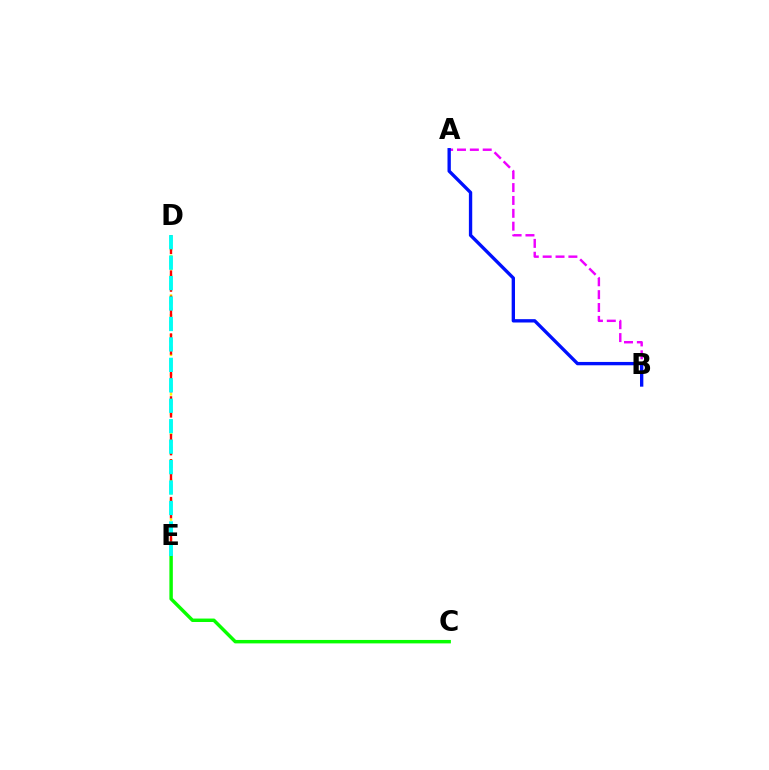{('A', 'B'): [{'color': '#ee00ff', 'line_style': 'dashed', 'thickness': 1.75}, {'color': '#0010ff', 'line_style': 'solid', 'thickness': 2.41}], ('C', 'E'): [{'color': '#08ff00', 'line_style': 'solid', 'thickness': 2.48}], ('D', 'E'): [{'color': '#fcf500', 'line_style': 'dotted', 'thickness': 1.79}, {'color': '#ff0000', 'line_style': 'dashed', 'thickness': 1.71}, {'color': '#00fff6', 'line_style': 'dashed', 'thickness': 2.78}]}